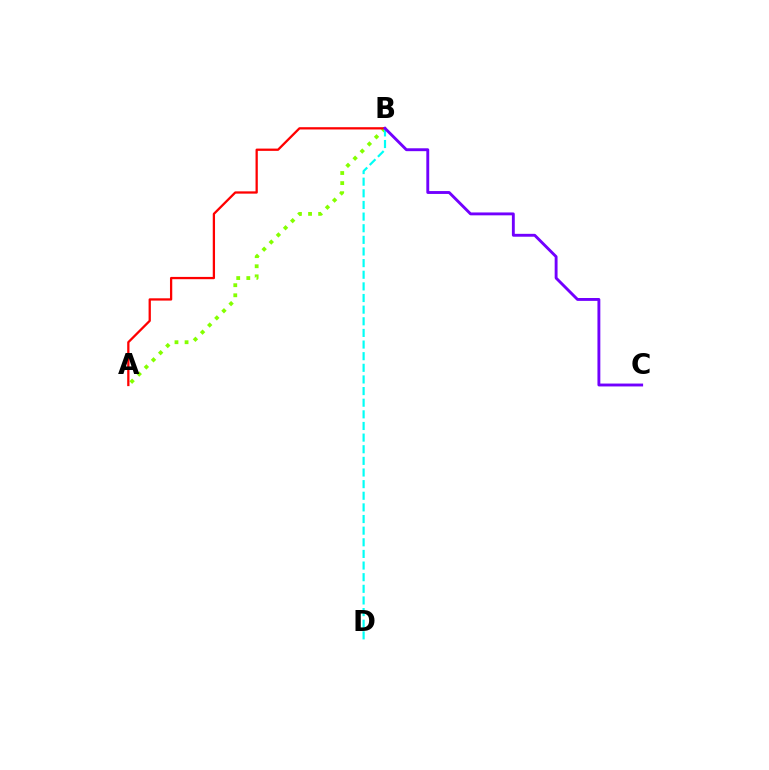{('A', 'B'): [{'color': '#84ff00', 'line_style': 'dotted', 'thickness': 2.74}, {'color': '#ff0000', 'line_style': 'solid', 'thickness': 1.64}], ('B', 'D'): [{'color': '#00fff6', 'line_style': 'dashed', 'thickness': 1.58}], ('B', 'C'): [{'color': '#7200ff', 'line_style': 'solid', 'thickness': 2.07}]}